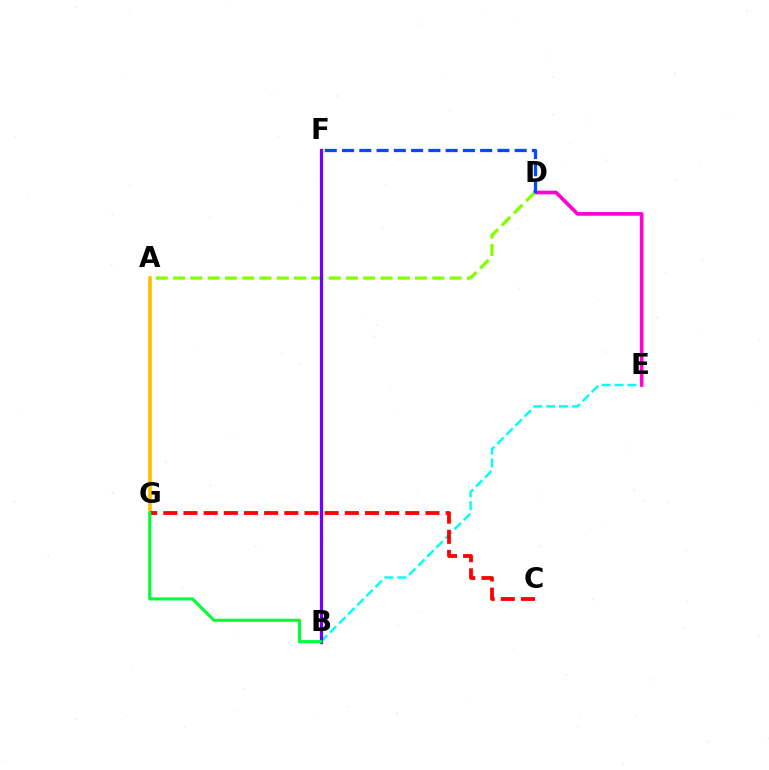{('B', 'E'): [{'color': '#00fff6', 'line_style': 'dashed', 'thickness': 1.75}], ('D', 'E'): [{'color': '#ff00cf', 'line_style': 'solid', 'thickness': 2.62}], ('A', 'D'): [{'color': '#84ff00', 'line_style': 'dashed', 'thickness': 2.35}], ('B', 'F'): [{'color': '#7200ff', 'line_style': 'solid', 'thickness': 2.34}], ('D', 'F'): [{'color': '#004bff', 'line_style': 'dashed', 'thickness': 2.35}], ('A', 'G'): [{'color': '#ffbd00', 'line_style': 'solid', 'thickness': 2.59}], ('C', 'G'): [{'color': '#ff0000', 'line_style': 'dashed', 'thickness': 2.74}], ('B', 'G'): [{'color': '#00ff39', 'line_style': 'solid', 'thickness': 2.23}]}